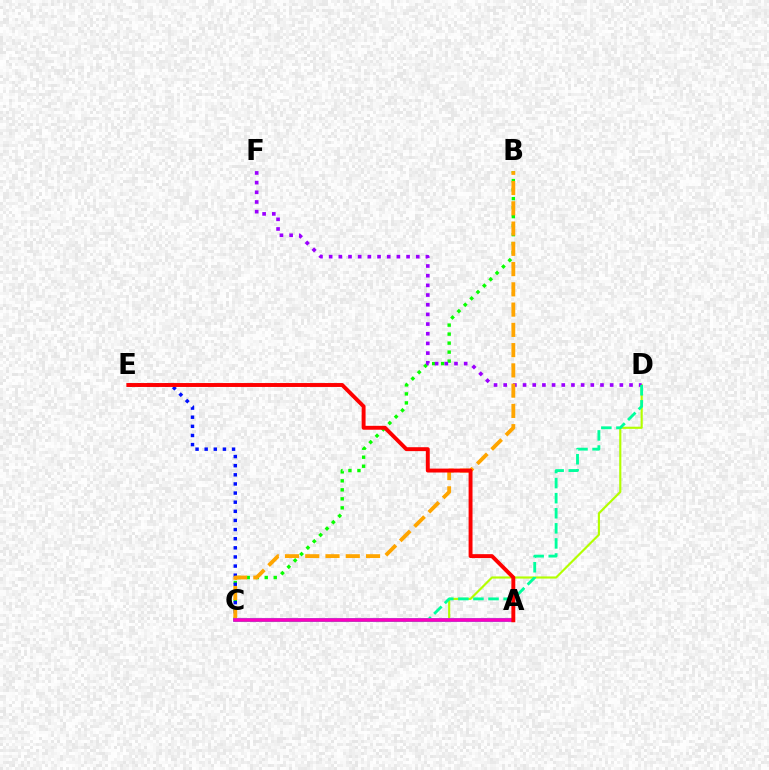{('C', 'D'): [{'color': '#b3ff00', 'line_style': 'solid', 'thickness': 1.54}, {'color': '#00ff9d', 'line_style': 'dashed', 'thickness': 2.05}], ('B', 'C'): [{'color': '#08ff00', 'line_style': 'dotted', 'thickness': 2.45}, {'color': '#ffa500', 'line_style': 'dashed', 'thickness': 2.75}], ('C', 'E'): [{'color': '#0010ff', 'line_style': 'dotted', 'thickness': 2.48}], ('D', 'F'): [{'color': '#9b00ff', 'line_style': 'dotted', 'thickness': 2.63}], ('A', 'C'): [{'color': '#00b5ff', 'line_style': 'solid', 'thickness': 2.61}, {'color': '#ff00bd', 'line_style': 'solid', 'thickness': 2.56}], ('A', 'E'): [{'color': '#ff0000', 'line_style': 'solid', 'thickness': 2.82}]}